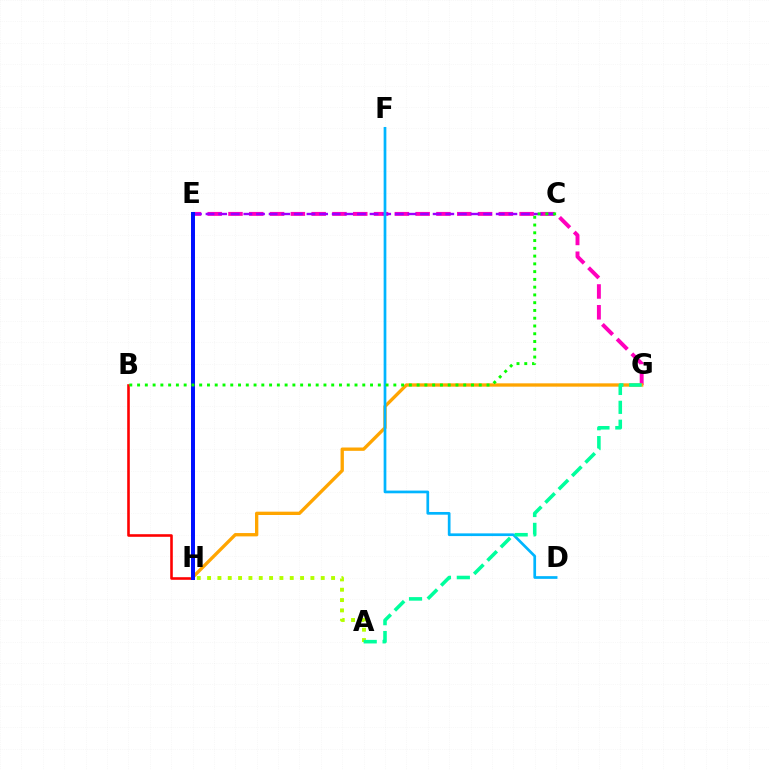{('B', 'H'): [{'color': '#ff0000', 'line_style': 'solid', 'thickness': 1.86}], ('E', 'G'): [{'color': '#ff00bd', 'line_style': 'dashed', 'thickness': 2.83}], ('A', 'H'): [{'color': '#b3ff00', 'line_style': 'dotted', 'thickness': 2.81}], ('G', 'H'): [{'color': '#ffa500', 'line_style': 'solid', 'thickness': 2.4}], ('C', 'E'): [{'color': '#9b00ff', 'line_style': 'dashed', 'thickness': 1.71}], ('D', 'F'): [{'color': '#00b5ff', 'line_style': 'solid', 'thickness': 1.95}], ('A', 'G'): [{'color': '#00ff9d', 'line_style': 'dashed', 'thickness': 2.57}], ('E', 'H'): [{'color': '#0010ff', 'line_style': 'solid', 'thickness': 2.86}], ('B', 'C'): [{'color': '#08ff00', 'line_style': 'dotted', 'thickness': 2.11}]}